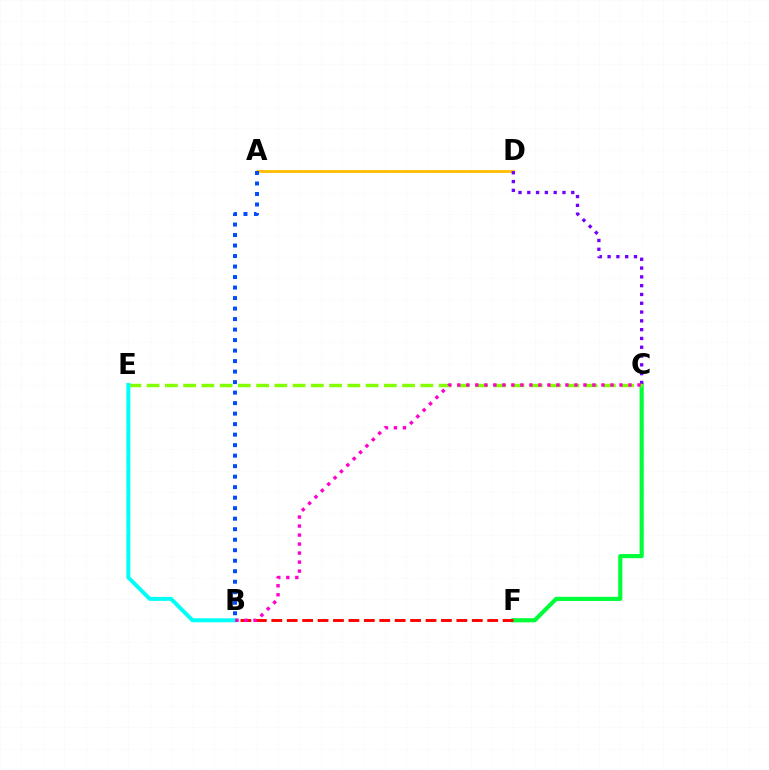{('A', 'D'): [{'color': '#ffbd00', 'line_style': 'solid', 'thickness': 2.0}], ('C', 'F'): [{'color': '#00ff39', 'line_style': 'solid', 'thickness': 2.99}], ('C', 'D'): [{'color': '#7200ff', 'line_style': 'dotted', 'thickness': 2.39}], ('C', 'E'): [{'color': '#84ff00', 'line_style': 'dashed', 'thickness': 2.48}], ('B', 'E'): [{'color': '#00fff6', 'line_style': 'solid', 'thickness': 2.85}], ('B', 'F'): [{'color': '#ff0000', 'line_style': 'dashed', 'thickness': 2.1}], ('A', 'B'): [{'color': '#004bff', 'line_style': 'dotted', 'thickness': 2.85}], ('B', 'C'): [{'color': '#ff00cf', 'line_style': 'dotted', 'thickness': 2.45}]}